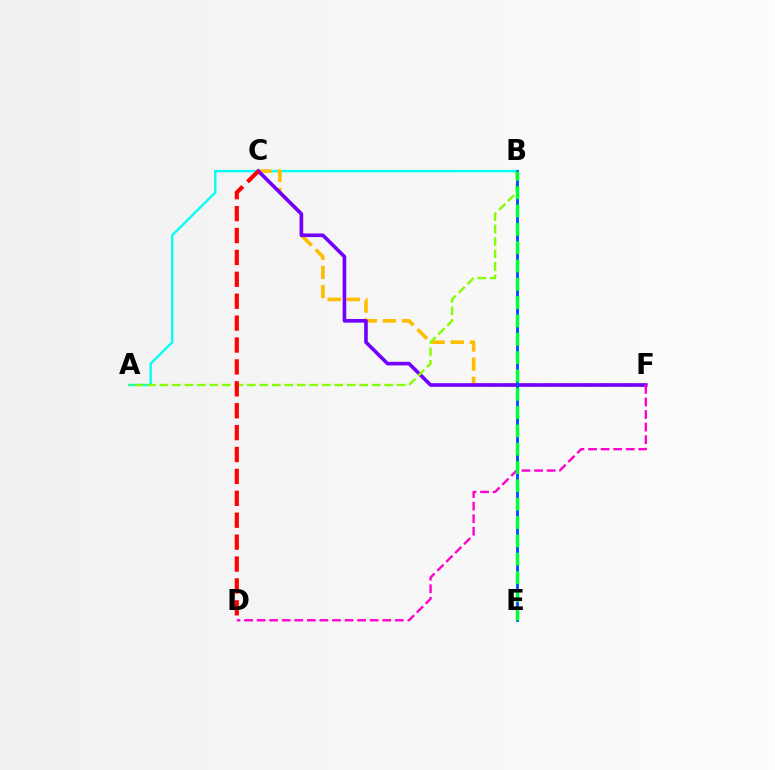{('A', 'B'): [{'color': '#00fff6', 'line_style': 'solid', 'thickness': 1.71}, {'color': '#84ff00', 'line_style': 'dashed', 'thickness': 1.7}], ('C', 'F'): [{'color': '#ffbd00', 'line_style': 'dashed', 'thickness': 2.6}, {'color': '#7200ff', 'line_style': 'solid', 'thickness': 2.61}], ('D', 'F'): [{'color': '#ff00cf', 'line_style': 'dashed', 'thickness': 1.71}], ('C', 'D'): [{'color': '#ff0000', 'line_style': 'dashed', 'thickness': 2.98}], ('B', 'E'): [{'color': '#004bff', 'line_style': 'solid', 'thickness': 2.04}, {'color': '#00ff39', 'line_style': 'dashed', 'thickness': 2.49}]}